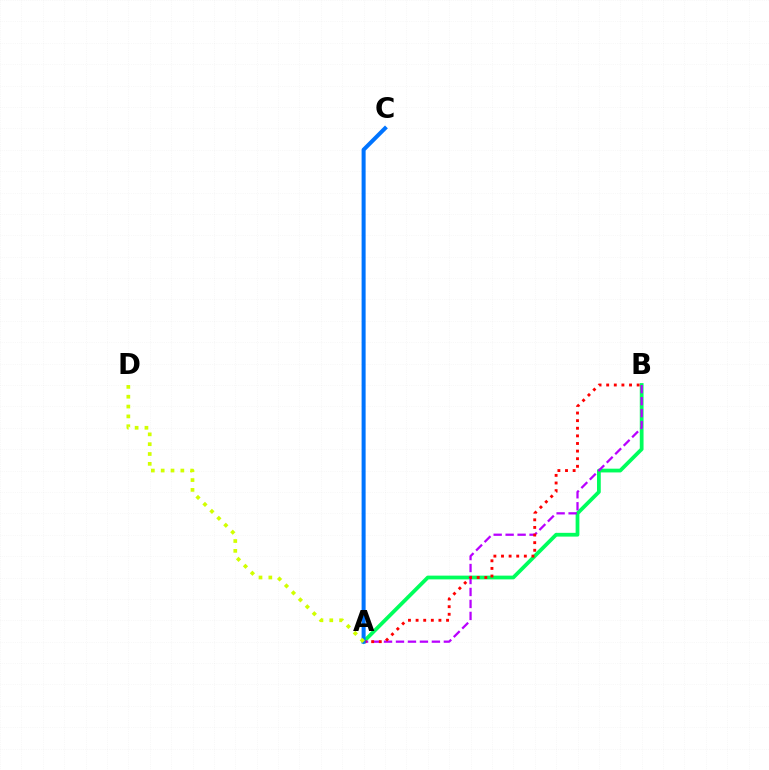{('A', 'B'): [{'color': '#00ff5c', 'line_style': 'solid', 'thickness': 2.71}, {'color': '#b900ff', 'line_style': 'dashed', 'thickness': 1.63}, {'color': '#ff0000', 'line_style': 'dotted', 'thickness': 2.07}], ('A', 'C'): [{'color': '#0074ff', 'line_style': 'solid', 'thickness': 2.89}], ('A', 'D'): [{'color': '#d1ff00', 'line_style': 'dotted', 'thickness': 2.67}]}